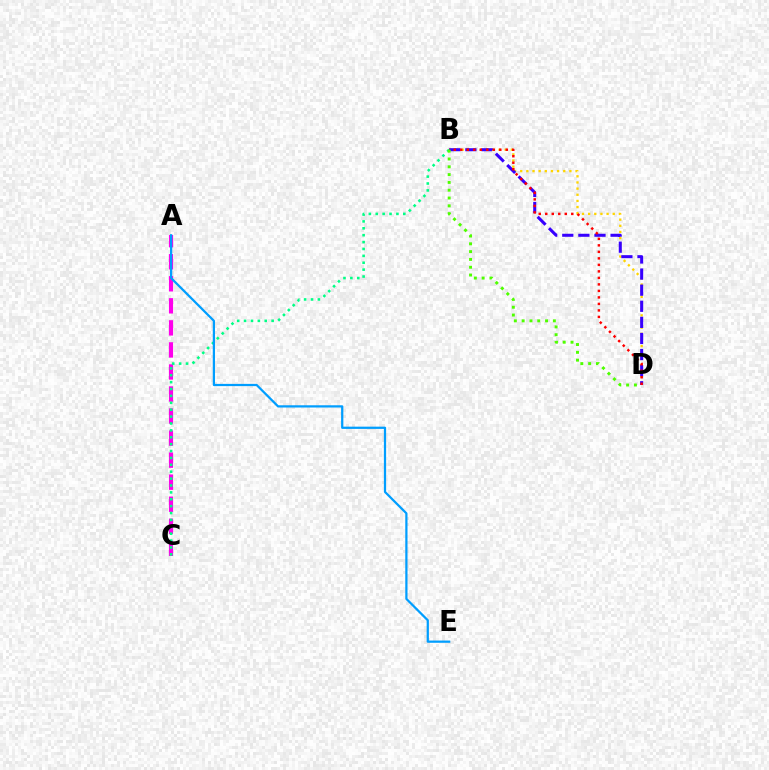{('B', 'D'): [{'color': '#ffd500', 'line_style': 'dotted', 'thickness': 1.67}, {'color': '#3700ff', 'line_style': 'dashed', 'thickness': 2.19}, {'color': '#ff0000', 'line_style': 'dotted', 'thickness': 1.77}, {'color': '#4fff00', 'line_style': 'dotted', 'thickness': 2.12}], ('A', 'C'): [{'color': '#ff00ed', 'line_style': 'dashed', 'thickness': 2.99}], ('B', 'C'): [{'color': '#00ff86', 'line_style': 'dotted', 'thickness': 1.87}], ('A', 'E'): [{'color': '#009eff', 'line_style': 'solid', 'thickness': 1.61}]}